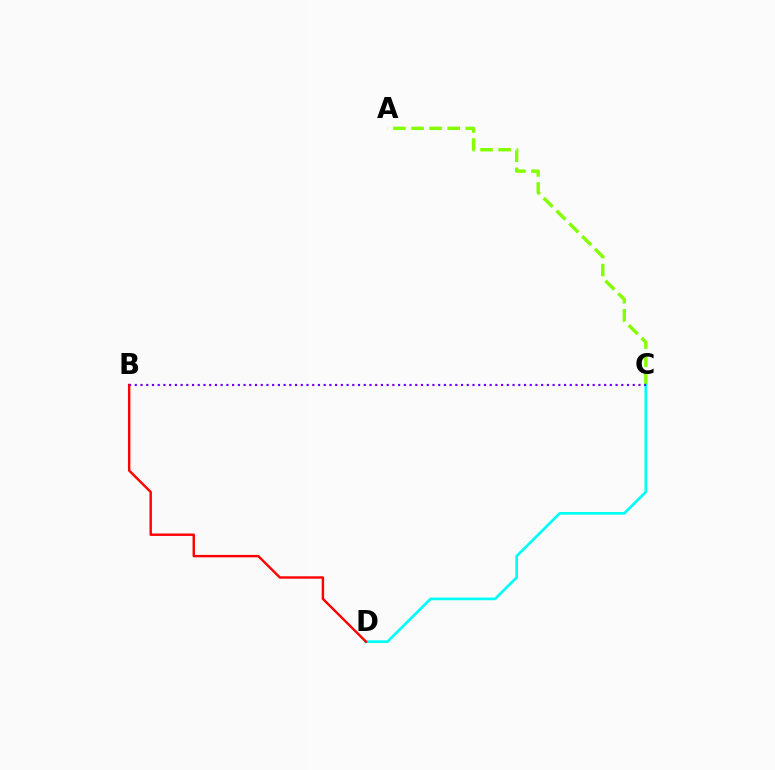{('A', 'C'): [{'color': '#84ff00', 'line_style': 'dashed', 'thickness': 2.46}], ('C', 'D'): [{'color': '#00fff6', 'line_style': 'solid', 'thickness': 1.94}], ('B', 'D'): [{'color': '#ff0000', 'line_style': 'solid', 'thickness': 1.74}], ('B', 'C'): [{'color': '#7200ff', 'line_style': 'dotted', 'thickness': 1.56}]}